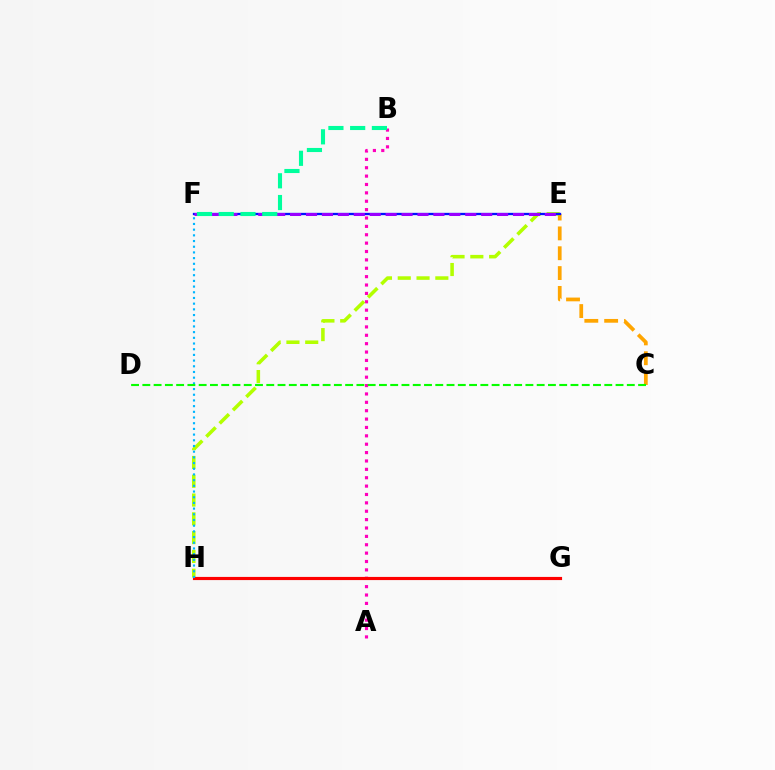{('C', 'E'): [{'color': '#ffa500', 'line_style': 'dashed', 'thickness': 2.7}], ('A', 'B'): [{'color': '#ff00bd', 'line_style': 'dotted', 'thickness': 2.28}], ('E', 'H'): [{'color': '#b3ff00', 'line_style': 'dashed', 'thickness': 2.55}], ('E', 'F'): [{'color': '#0010ff', 'line_style': 'solid', 'thickness': 1.67}, {'color': '#9b00ff', 'line_style': 'dashed', 'thickness': 2.16}], ('G', 'H'): [{'color': '#ff0000', 'line_style': 'solid', 'thickness': 2.27}], ('F', 'H'): [{'color': '#00b5ff', 'line_style': 'dotted', 'thickness': 1.55}], ('C', 'D'): [{'color': '#08ff00', 'line_style': 'dashed', 'thickness': 1.53}], ('B', 'F'): [{'color': '#00ff9d', 'line_style': 'dashed', 'thickness': 2.95}]}